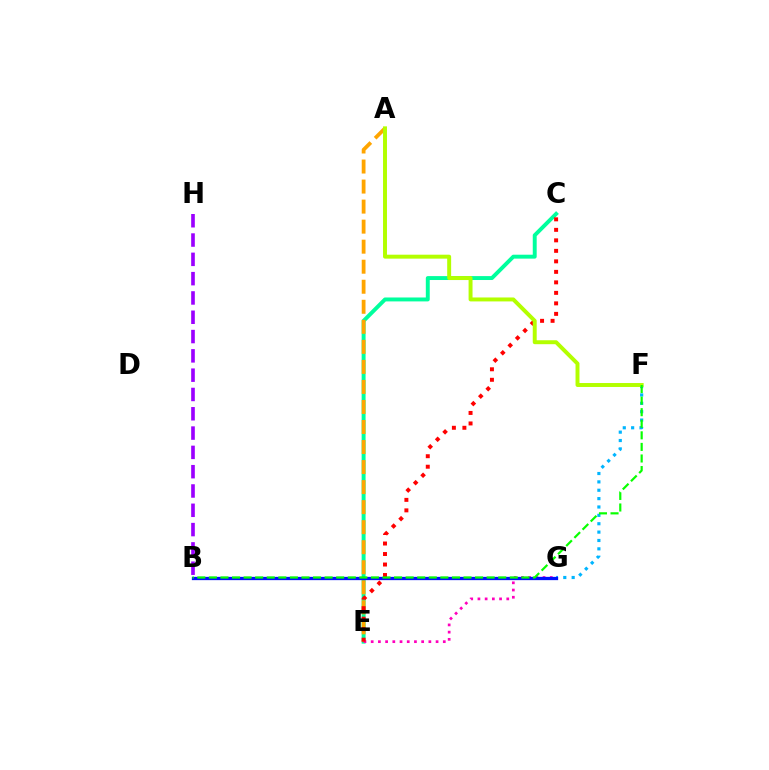{('C', 'E'): [{'color': '#00ff9d', 'line_style': 'solid', 'thickness': 2.82}, {'color': '#ff0000', 'line_style': 'dotted', 'thickness': 2.85}], ('F', 'G'): [{'color': '#00b5ff', 'line_style': 'dotted', 'thickness': 2.27}], ('A', 'E'): [{'color': '#ffa500', 'line_style': 'dashed', 'thickness': 2.72}], ('E', 'G'): [{'color': '#ff00bd', 'line_style': 'dotted', 'thickness': 1.96}], ('B', 'G'): [{'color': '#0010ff', 'line_style': 'solid', 'thickness': 2.36}], ('A', 'F'): [{'color': '#b3ff00', 'line_style': 'solid', 'thickness': 2.84}], ('B', 'F'): [{'color': '#08ff00', 'line_style': 'dashed', 'thickness': 1.57}], ('B', 'H'): [{'color': '#9b00ff', 'line_style': 'dashed', 'thickness': 2.62}]}